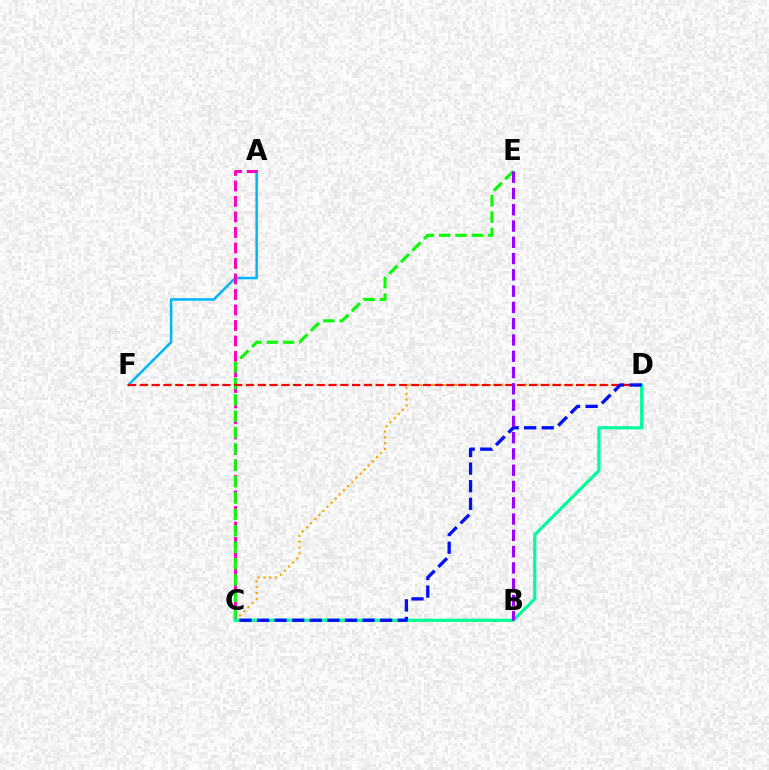{('A', 'F'): [{'color': '#00b5ff', 'line_style': 'solid', 'thickness': 1.82}], ('B', 'C'): [{'color': '#b3ff00', 'line_style': 'dashed', 'thickness': 2.19}], ('A', 'C'): [{'color': '#ff00bd', 'line_style': 'dashed', 'thickness': 2.11}], ('C', 'D'): [{'color': '#ffa500', 'line_style': 'dotted', 'thickness': 1.58}, {'color': '#00ff9d', 'line_style': 'solid', 'thickness': 2.31}, {'color': '#0010ff', 'line_style': 'dashed', 'thickness': 2.39}], ('C', 'E'): [{'color': '#08ff00', 'line_style': 'dashed', 'thickness': 2.22}], ('D', 'F'): [{'color': '#ff0000', 'line_style': 'dashed', 'thickness': 1.6}], ('B', 'E'): [{'color': '#9b00ff', 'line_style': 'dashed', 'thickness': 2.21}]}